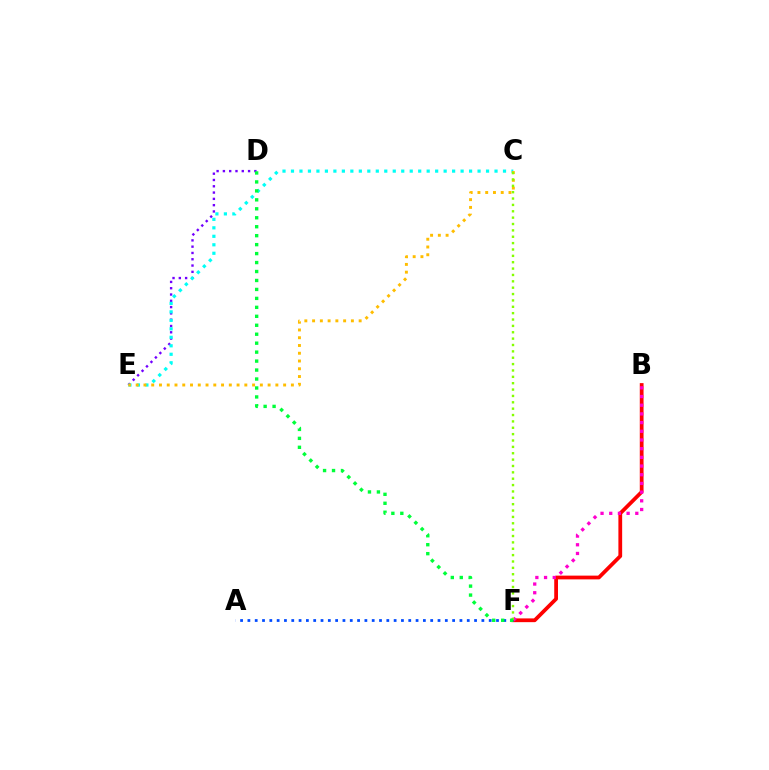{('D', 'E'): [{'color': '#7200ff', 'line_style': 'dotted', 'thickness': 1.71}], ('B', 'F'): [{'color': '#ff0000', 'line_style': 'solid', 'thickness': 2.71}, {'color': '#ff00cf', 'line_style': 'dotted', 'thickness': 2.36}], ('C', 'E'): [{'color': '#00fff6', 'line_style': 'dotted', 'thickness': 2.3}, {'color': '#ffbd00', 'line_style': 'dotted', 'thickness': 2.11}], ('A', 'F'): [{'color': '#004bff', 'line_style': 'dotted', 'thickness': 1.99}], ('C', 'F'): [{'color': '#84ff00', 'line_style': 'dotted', 'thickness': 1.73}], ('D', 'F'): [{'color': '#00ff39', 'line_style': 'dotted', 'thickness': 2.43}]}